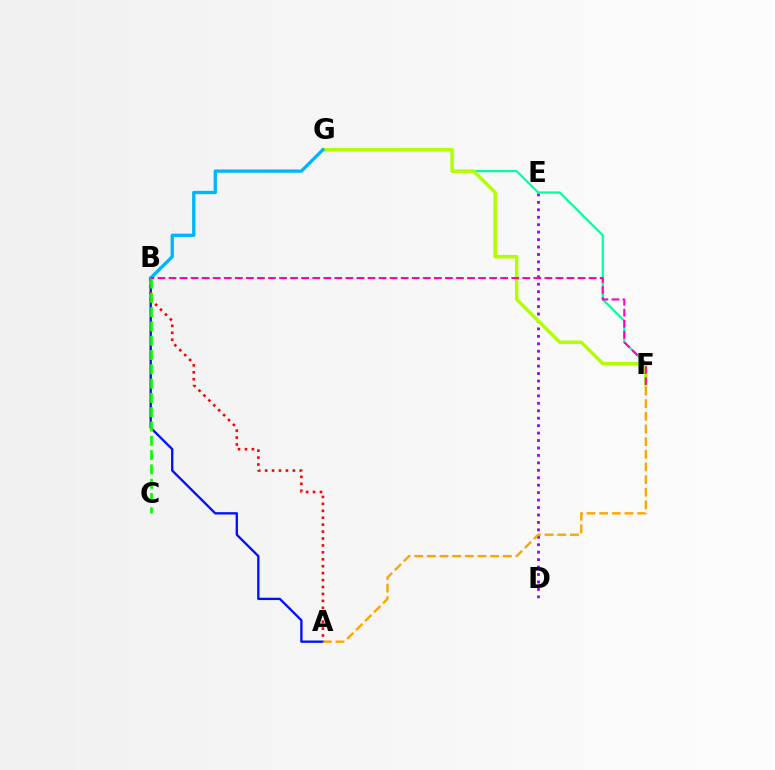{('A', 'B'): [{'color': '#0010ff', 'line_style': 'solid', 'thickness': 1.68}, {'color': '#ff0000', 'line_style': 'dotted', 'thickness': 1.88}], ('D', 'E'): [{'color': '#9b00ff', 'line_style': 'dotted', 'thickness': 2.02}], ('F', 'G'): [{'color': '#00ff9d', 'line_style': 'solid', 'thickness': 1.57}, {'color': '#b3ff00', 'line_style': 'solid', 'thickness': 2.54}], ('A', 'F'): [{'color': '#ffa500', 'line_style': 'dashed', 'thickness': 1.72}], ('B', 'G'): [{'color': '#00b5ff', 'line_style': 'solid', 'thickness': 2.38}], ('B', 'C'): [{'color': '#08ff00', 'line_style': 'dashed', 'thickness': 1.94}], ('B', 'F'): [{'color': '#ff00bd', 'line_style': 'dashed', 'thickness': 1.5}]}